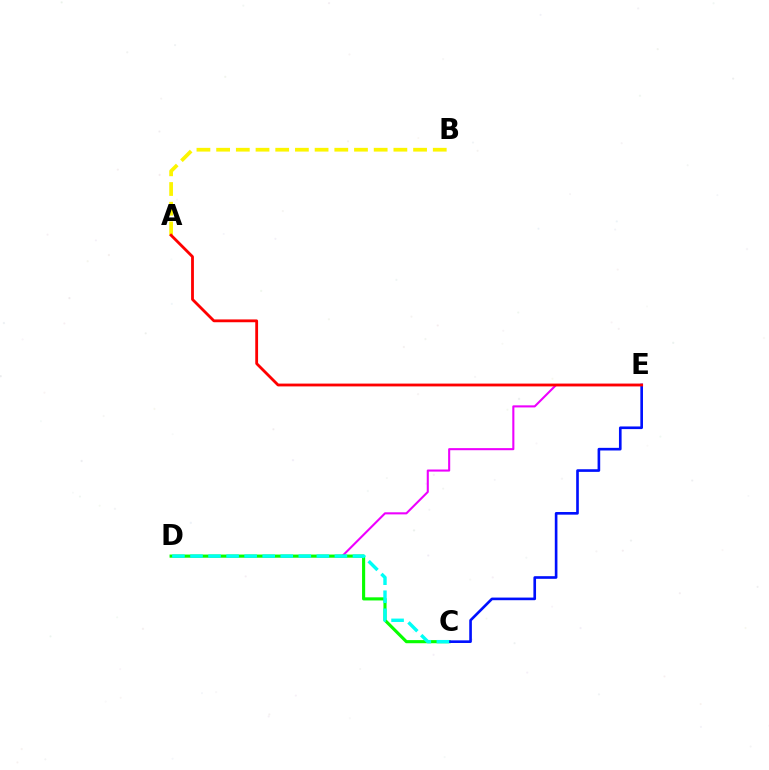{('D', 'E'): [{'color': '#ee00ff', 'line_style': 'solid', 'thickness': 1.5}], ('C', 'D'): [{'color': '#08ff00', 'line_style': 'solid', 'thickness': 2.24}, {'color': '#00fff6', 'line_style': 'dashed', 'thickness': 2.45}], ('A', 'B'): [{'color': '#fcf500', 'line_style': 'dashed', 'thickness': 2.68}], ('C', 'E'): [{'color': '#0010ff', 'line_style': 'solid', 'thickness': 1.9}], ('A', 'E'): [{'color': '#ff0000', 'line_style': 'solid', 'thickness': 2.02}]}